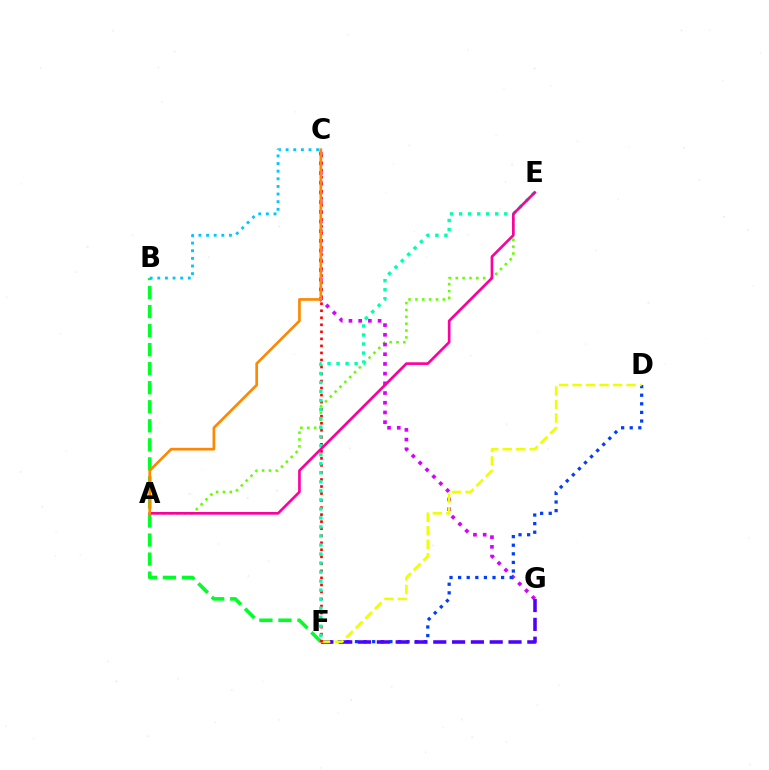{('B', 'F'): [{'color': '#00ff27', 'line_style': 'dashed', 'thickness': 2.59}], ('A', 'E'): [{'color': '#66ff00', 'line_style': 'dotted', 'thickness': 1.86}, {'color': '#ff00a0', 'line_style': 'solid', 'thickness': 1.91}], ('B', 'C'): [{'color': '#00c7ff', 'line_style': 'dotted', 'thickness': 2.07}], ('C', 'G'): [{'color': '#d600ff', 'line_style': 'dotted', 'thickness': 2.64}], ('D', 'F'): [{'color': '#003fff', 'line_style': 'dotted', 'thickness': 2.34}, {'color': '#eeff00', 'line_style': 'dashed', 'thickness': 1.83}], ('F', 'G'): [{'color': '#4f00ff', 'line_style': 'dashed', 'thickness': 2.56}], ('C', 'F'): [{'color': '#ff0000', 'line_style': 'dotted', 'thickness': 1.91}], ('E', 'F'): [{'color': '#00ffaf', 'line_style': 'dotted', 'thickness': 2.45}], ('A', 'C'): [{'color': '#ff8800', 'line_style': 'solid', 'thickness': 1.93}]}